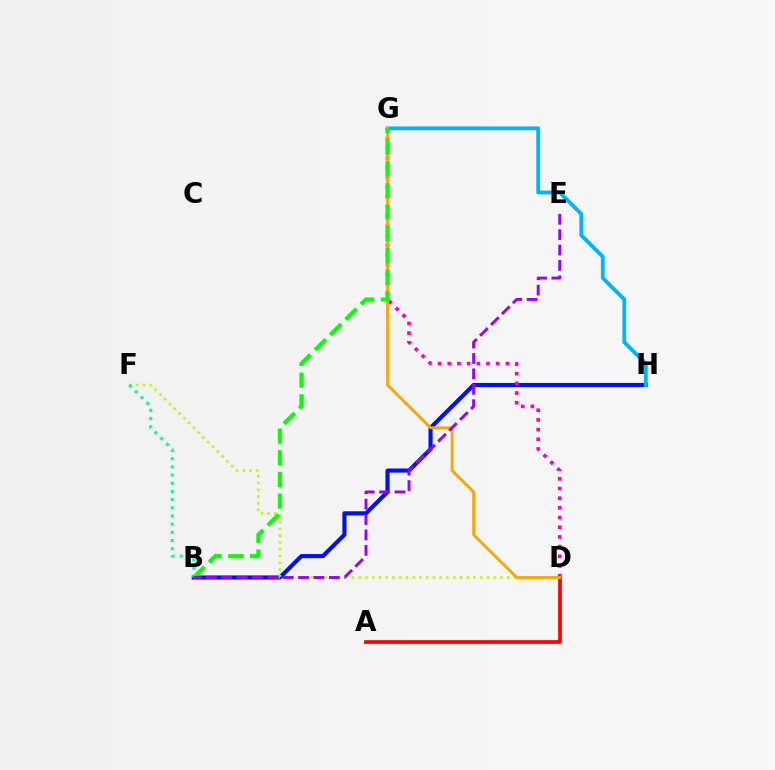{('B', 'H'): [{'color': '#0010ff', 'line_style': 'solid', 'thickness': 2.97}], ('D', 'F'): [{'color': '#b3ff00', 'line_style': 'dotted', 'thickness': 1.83}], ('A', 'D'): [{'color': '#ff0000', 'line_style': 'solid', 'thickness': 2.66}], ('D', 'G'): [{'color': '#ff00bd', 'line_style': 'dotted', 'thickness': 2.63}, {'color': '#ffa500', 'line_style': 'solid', 'thickness': 2.05}], ('B', 'F'): [{'color': '#00ff9d', 'line_style': 'dotted', 'thickness': 2.22}], ('G', 'H'): [{'color': '#00b5ff', 'line_style': 'solid', 'thickness': 2.74}], ('B', 'G'): [{'color': '#08ff00', 'line_style': 'dashed', 'thickness': 2.94}], ('B', 'E'): [{'color': '#9b00ff', 'line_style': 'dashed', 'thickness': 2.09}]}